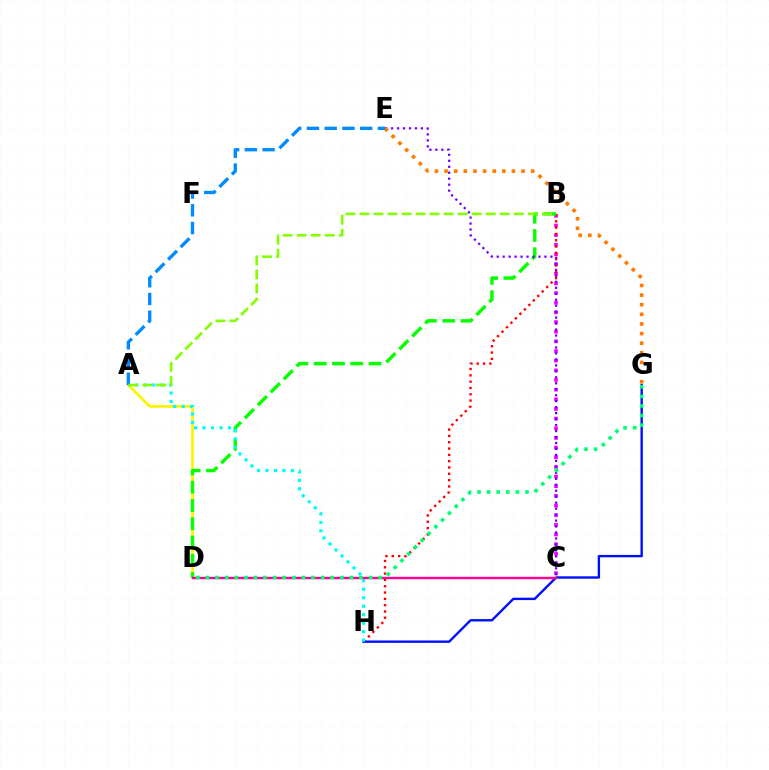{('B', 'C'): [{'color': '#ee00ff', 'line_style': 'dotted', 'thickness': 2.62}], ('B', 'H'): [{'color': '#ff0000', 'line_style': 'dotted', 'thickness': 1.72}], ('A', 'D'): [{'color': '#fcf500', 'line_style': 'solid', 'thickness': 1.98}], ('B', 'D'): [{'color': '#08ff00', 'line_style': 'dashed', 'thickness': 2.48}], ('G', 'H'): [{'color': '#0010ff', 'line_style': 'solid', 'thickness': 1.72}], ('C', 'E'): [{'color': '#7200ff', 'line_style': 'dotted', 'thickness': 1.62}], ('E', 'G'): [{'color': '#ff7c00', 'line_style': 'dotted', 'thickness': 2.61}], ('A', 'H'): [{'color': '#00fff6', 'line_style': 'dotted', 'thickness': 2.3}], ('A', 'E'): [{'color': '#008cff', 'line_style': 'dashed', 'thickness': 2.41}], ('A', 'B'): [{'color': '#84ff00', 'line_style': 'dashed', 'thickness': 1.91}], ('C', 'D'): [{'color': '#ff0094', 'line_style': 'solid', 'thickness': 1.74}], ('D', 'G'): [{'color': '#00ff74', 'line_style': 'dotted', 'thickness': 2.61}]}